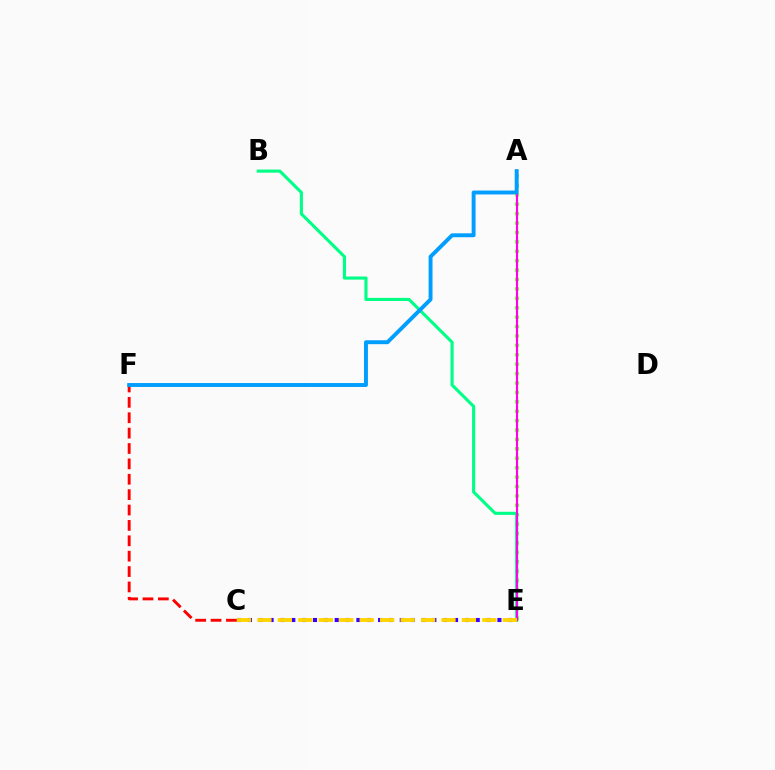{('C', 'F'): [{'color': '#ff0000', 'line_style': 'dashed', 'thickness': 2.09}], ('C', 'E'): [{'color': '#3700ff', 'line_style': 'dotted', 'thickness': 2.95}, {'color': '#ffd500', 'line_style': 'dashed', 'thickness': 2.78}], ('A', 'E'): [{'color': '#4fff00', 'line_style': 'dotted', 'thickness': 2.56}, {'color': '#ff00ed', 'line_style': 'solid', 'thickness': 1.51}], ('B', 'E'): [{'color': '#00ff86', 'line_style': 'solid', 'thickness': 2.24}], ('A', 'F'): [{'color': '#009eff', 'line_style': 'solid', 'thickness': 2.82}]}